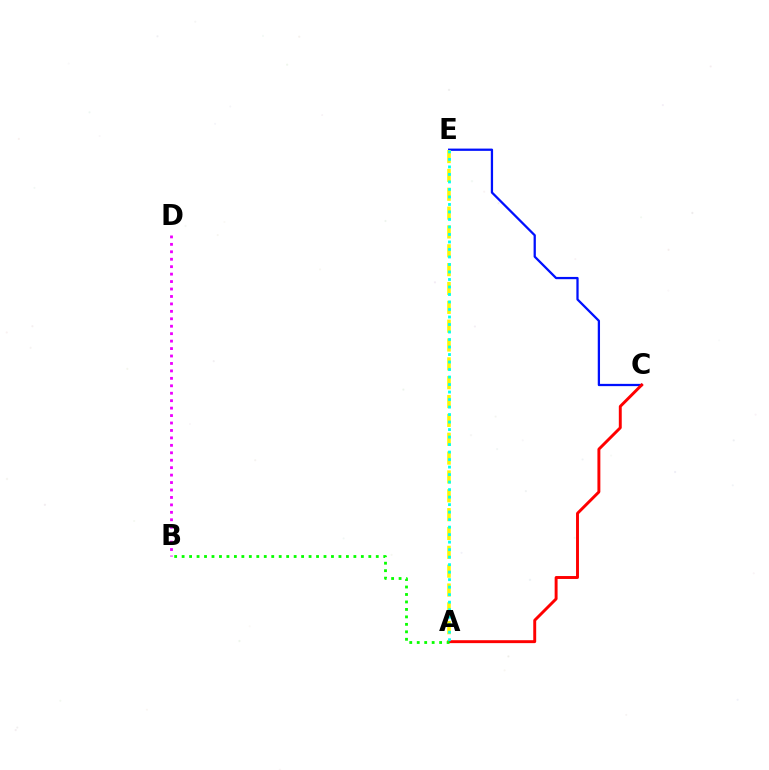{('C', 'E'): [{'color': '#0010ff', 'line_style': 'solid', 'thickness': 1.63}], ('A', 'E'): [{'color': '#fcf500', 'line_style': 'dashed', 'thickness': 2.56}, {'color': '#00fff6', 'line_style': 'dotted', 'thickness': 2.04}], ('A', 'C'): [{'color': '#ff0000', 'line_style': 'solid', 'thickness': 2.1}], ('A', 'B'): [{'color': '#08ff00', 'line_style': 'dotted', 'thickness': 2.03}], ('B', 'D'): [{'color': '#ee00ff', 'line_style': 'dotted', 'thickness': 2.02}]}